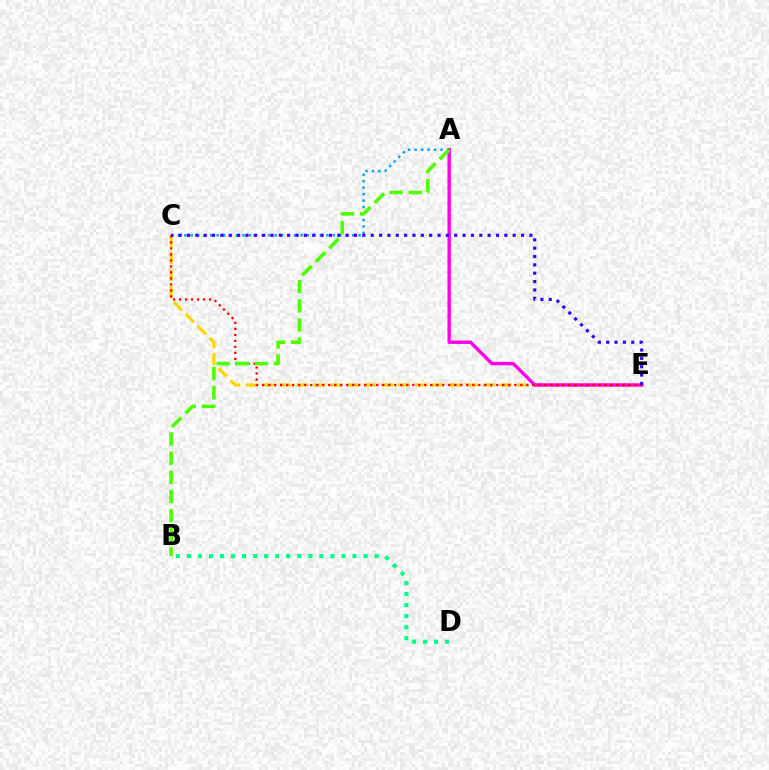{('A', 'C'): [{'color': '#009eff', 'line_style': 'dotted', 'thickness': 1.75}], ('C', 'E'): [{'color': '#ffd500', 'line_style': 'dashed', 'thickness': 2.3}, {'color': '#ff0000', 'line_style': 'dotted', 'thickness': 1.63}, {'color': '#3700ff', 'line_style': 'dotted', 'thickness': 2.27}], ('A', 'E'): [{'color': '#ff00ed', 'line_style': 'solid', 'thickness': 2.45}], ('A', 'B'): [{'color': '#4fff00', 'line_style': 'dashed', 'thickness': 2.6}], ('B', 'D'): [{'color': '#00ff86', 'line_style': 'dotted', 'thickness': 3.0}]}